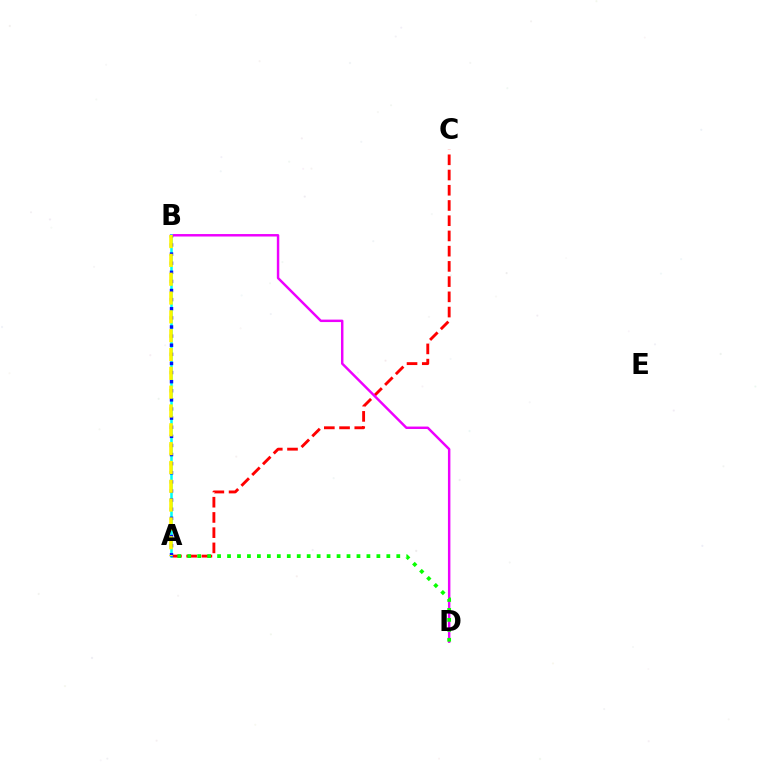{('A', 'C'): [{'color': '#ff0000', 'line_style': 'dashed', 'thickness': 2.07}], ('B', 'D'): [{'color': '#ee00ff', 'line_style': 'solid', 'thickness': 1.77}], ('A', 'B'): [{'color': '#00fff6', 'line_style': 'solid', 'thickness': 1.82}, {'color': '#0010ff', 'line_style': 'dotted', 'thickness': 2.48}, {'color': '#fcf500', 'line_style': 'dashed', 'thickness': 2.56}], ('A', 'D'): [{'color': '#08ff00', 'line_style': 'dotted', 'thickness': 2.7}]}